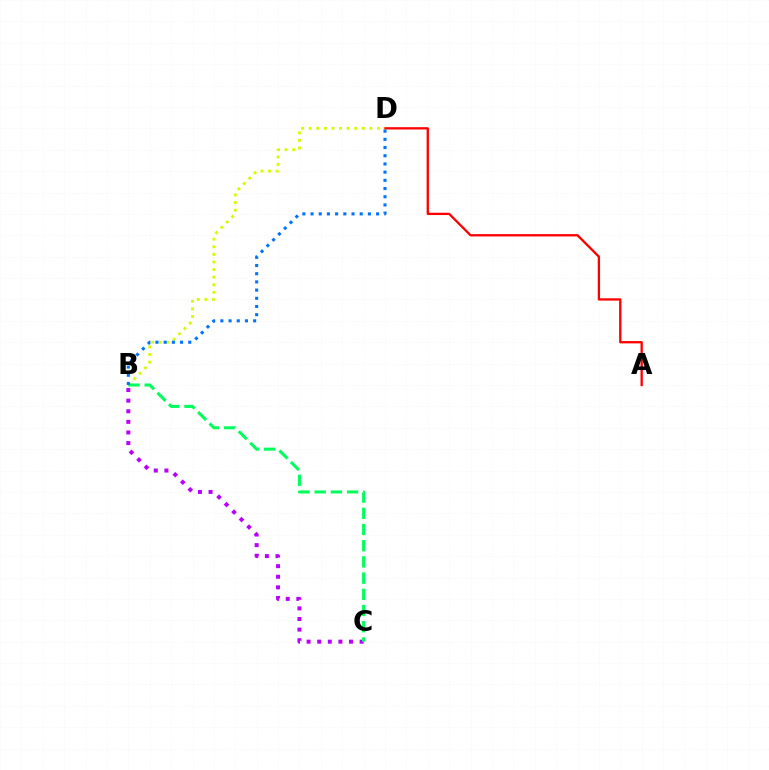{('A', 'D'): [{'color': '#ff0000', 'line_style': 'solid', 'thickness': 1.66}], ('B', 'C'): [{'color': '#b900ff', 'line_style': 'dotted', 'thickness': 2.88}, {'color': '#00ff5c', 'line_style': 'dashed', 'thickness': 2.2}], ('B', 'D'): [{'color': '#d1ff00', 'line_style': 'dotted', 'thickness': 2.06}, {'color': '#0074ff', 'line_style': 'dotted', 'thickness': 2.23}]}